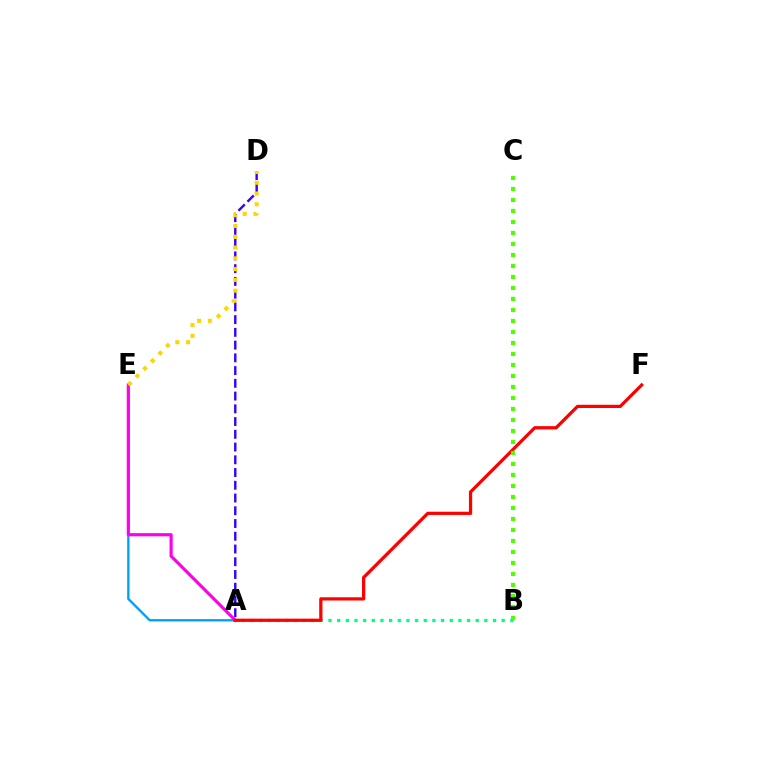{('A', 'E'): [{'color': '#009eff', 'line_style': 'solid', 'thickness': 1.68}, {'color': '#ff00ed', 'line_style': 'solid', 'thickness': 2.29}], ('A', 'D'): [{'color': '#3700ff', 'line_style': 'dashed', 'thickness': 1.73}], ('A', 'B'): [{'color': '#00ff86', 'line_style': 'dotted', 'thickness': 2.35}], ('D', 'E'): [{'color': '#ffd500', 'line_style': 'dotted', 'thickness': 2.93}], ('A', 'F'): [{'color': '#ff0000', 'line_style': 'solid', 'thickness': 2.33}], ('B', 'C'): [{'color': '#4fff00', 'line_style': 'dotted', 'thickness': 2.99}]}